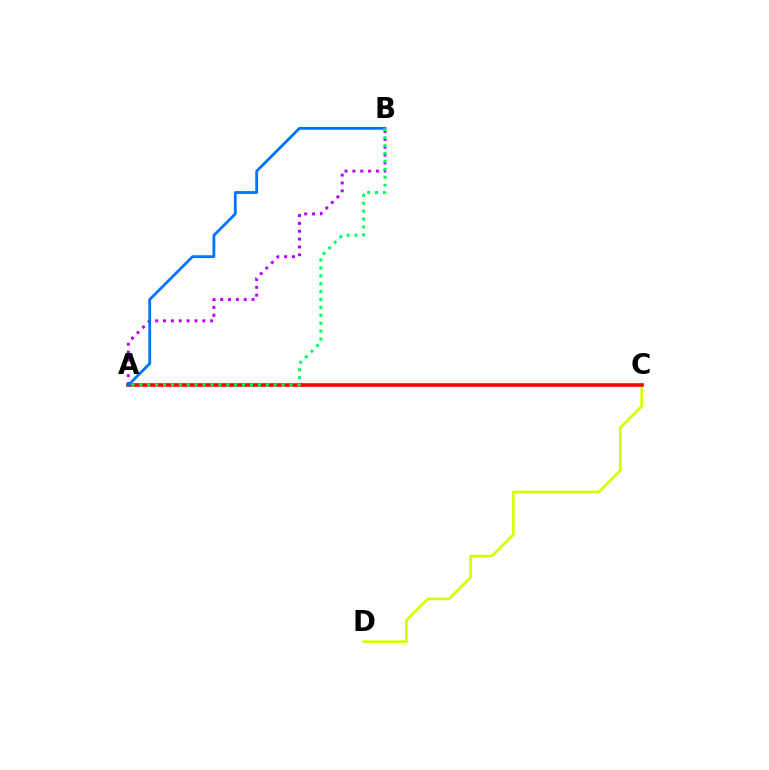{('C', 'D'): [{'color': '#d1ff00', 'line_style': 'solid', 'thickness': 1.9}], ('A', 'C'): [{'color': '#ff0000', 'line_style': 'solid', 'thickness': 2.6}], ('A', 'B'): [{'color': '#b900ff', 'line_style': 'dotted', 'thickness': 2.13}, {'color': '#0074ff', 'line_style': 'solid', 'thickness': 2.03}, {'color': '#00ff5c', 'line_style': 'dotted', 'thickness': 2.15}]}